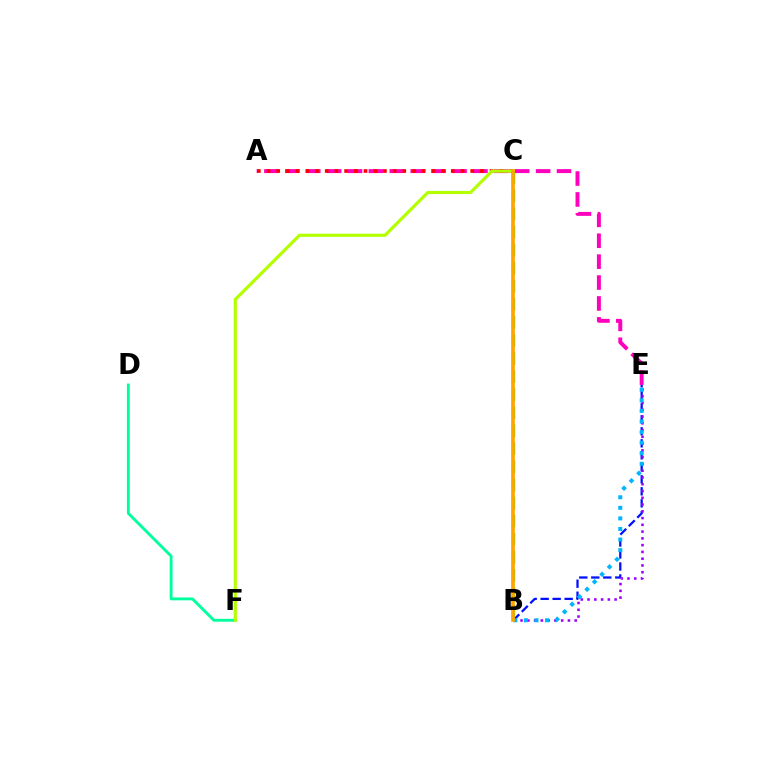{('D', 'F'): [{'color': '#00ff9d', 'line_style': 'solid', 'thickness': 2.07}], ('A', 'E'): [{'color': '#ff00bd', 'line_style': 'dashed', 'thickness': 2.84}], ('A', 'C'): [{'color': '#ff0000', 'line_style': 'dotted', 'thickness': 2.63}], ('C', 'F'): [{'color': '#b3ff00', 'line_style': 'solid', 'thickness': 2.29}], ('B', 'E'): [{'color': '#0010ff', 'line_style': 'dashed', 'thickness': 1.63}, {'color': '#9b00ff', 'line_style': 'dotted', 'thickness': 1.84}, {'color': '#00b5ff', 'line_style': 'dotted', 'thickness': 2.87}], ('B', 'C'): [{'color': '#08ff00', 'line_style': 'dashed', 'thickness': 2.45}, {'color': '#ffa500', 'line_style': 'solid', 'thickness': 2.65}]}